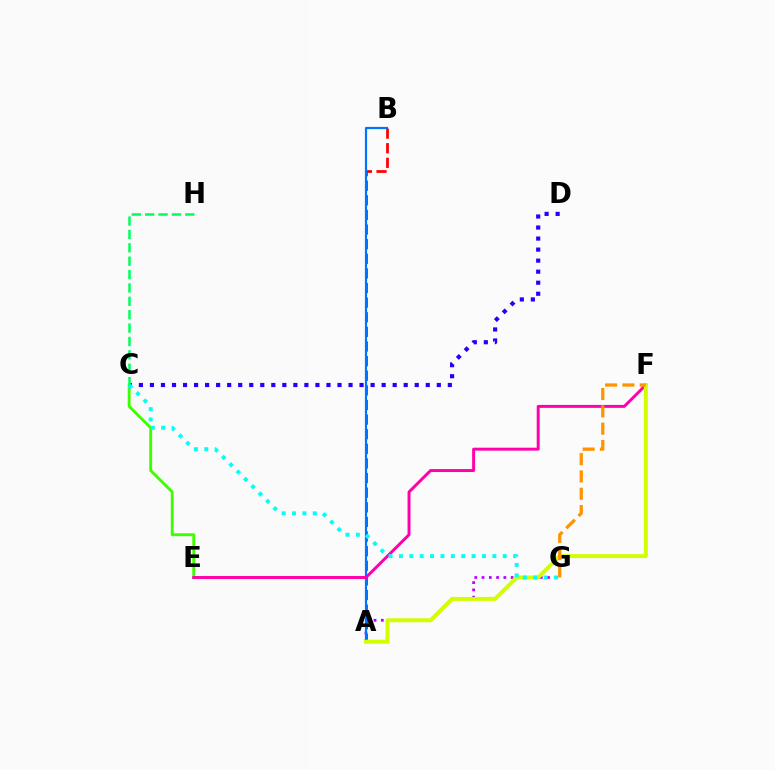{('A', 'G'): [{'color': '#b900ff', 'line_style': 'dotted', 'thickness': 1.98}], ('C', 'E'): [{'color': '#3dff00', 'line_style': 'solid', 'thickness': 2.07}], ('C', 'D'): [{'color': '#2500ff', 'line_style': 'dotted', 'thickness': 3.0}], ('A', 'B'): [{'color': '#ff0000', 'line_style': 'dashed', 'thickness': 1.99}, {'color': '#0074ff', 'line_style': 'solid', 'thickness': 1.58}], ('C', 'H'): [{'color': '#00ff5c', 'line_style': 'dashed', 'thickness': 1.82}], ('E', 'F'): [{'color': '#ff00ac', 'line_style': 'solid', 'thickness': 2.13}], ('A', 'F'): [{'color': '#d1ff00', 'line_style': 'solid', 'thickness': 2.85}], ('F', 'G'): [{'color': '#ff9400', 'line_style': 'dashed', 'thickness': 2.35}], ('C', 'G'): [{'color': '#00fff6', 'line_style': 'dotted', 'thickness': 2.82}]}